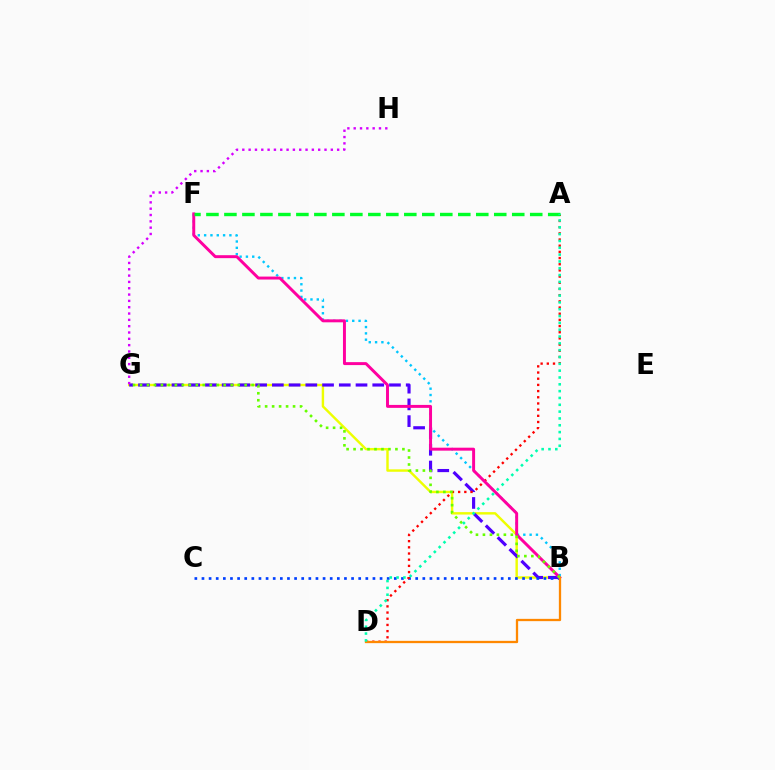{('B', 'G'): [{'color': '#eeff00', 'line_style': 'solid', 'thickness': 1.75}, {'color': '#4f00ff', 'line_style': 'dashed', 'thickness': 2.27}, {'color': '#66ff00', 'line_style': 'dotted', 'thickness': 1.9}], ('B', 'C'): [{'color': '#003fff', 'line_style': 'dotted', 'thickness': 1.94}], ('B', 'F'): [{'color': '#00c7ff', 'line_style': 'dotted', 'thickness': 1.72}, {'color': '#ff00a0', 'line_style': 'solid', 'thickness': 2.13}], ('A', 'D'): [{'color': '#ff0000', 'line_style': 'dotted', 'thickness': 1.68}, {'color': '#00ffaf', 'line_style': 'dotted', 'thickness': 1.85}], ('G', 'H'): [{'color': '#d600ff', 'line_style': 'dotted', 'thickness': 1.72}], ('A', 'F'): [{'color': '#00ff27', 'line_style': 'dashed', 'thickness': 2.44}], ('B', 'D'): [{'color': '#ff8800', 'line_style': 'solid', 'thickness': 1.65}]}